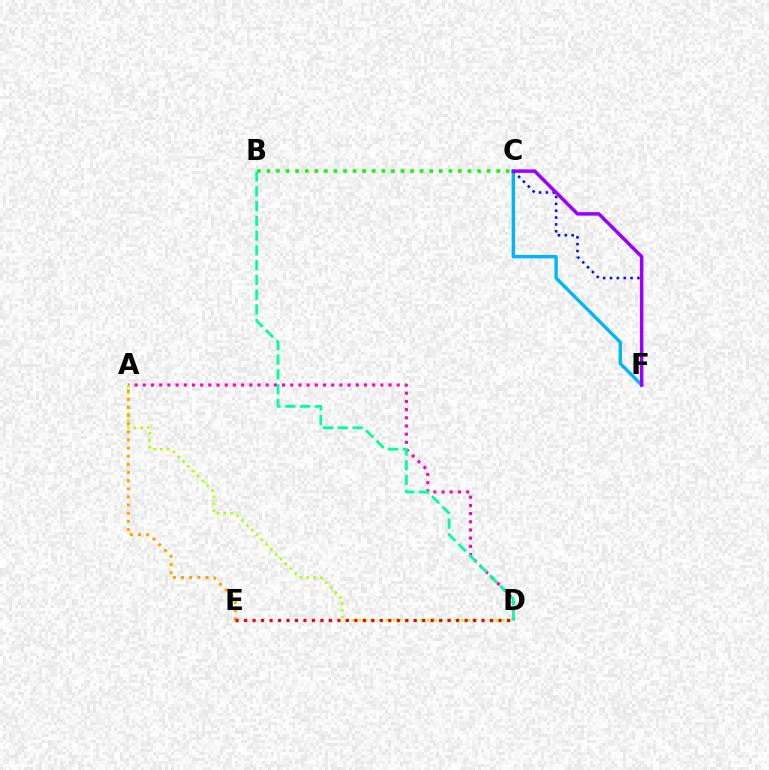{('A', 'D'): [{'color': '#ff00bd', 'line_style': 'dotted', 'thickness': 2.23}, {'color': '#b3ff00', 'line_style': 'dotted', 'thickness': 1.86}], ('C', 'F'): [{'color': '#00b5ff', 'line_style': 'solid', 'thickness': 2.42}, {'color': '#0010ff', 'line_style': 'dotted', 'thickness': 1.86}, {'color': '#9b00ff', 'line_style': 'solid', 'thickness': 2.51}], ('B', 'C'): [{'color': '#08ff00', 'line_style': 'dotted', 'thickness': 2.6}], ('B', 'D'): [{'color': '#00ff9d', 'line_style': 'dashed', 'thickness': 2.01}], ('A', 'E'): [{'color': '#ffa500', 'line_style': 'dotted', 'thickness': 2.21}], ('D', 'E'): [{'color': '#ff0000', 'line_style': 'dotted', 'thickness': 2.3}]}